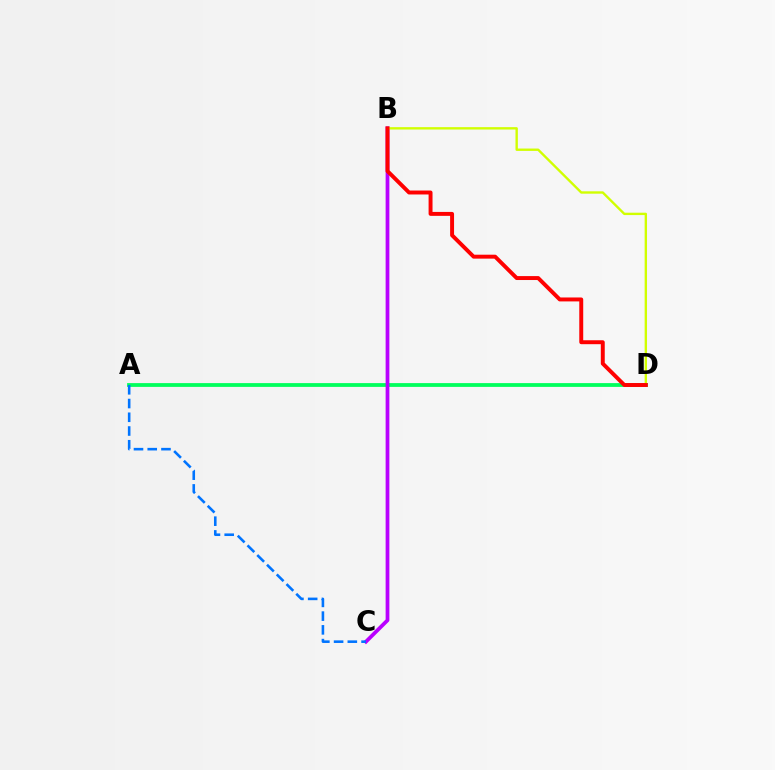{('A', 'D'): [{'color': '#00ff5c', 'line_style': 'solid', 'thickness': 2.72}], ('B', 'C'): [{'color': '#b900ff', 'line_style': 'solid', 'thickness': 2.7}], ('B', 'D'): [{'color': '#d1ff00', 'line_style': 'solid', 'thickness': 1.71}, {'color': '#ff0000', 'line_style': 'solid', 'thickness': 2.83}], ('A', 'C'): [{'color': '#0074ff', 'line_style': 'dashed', 'thickness': 1.87}]}